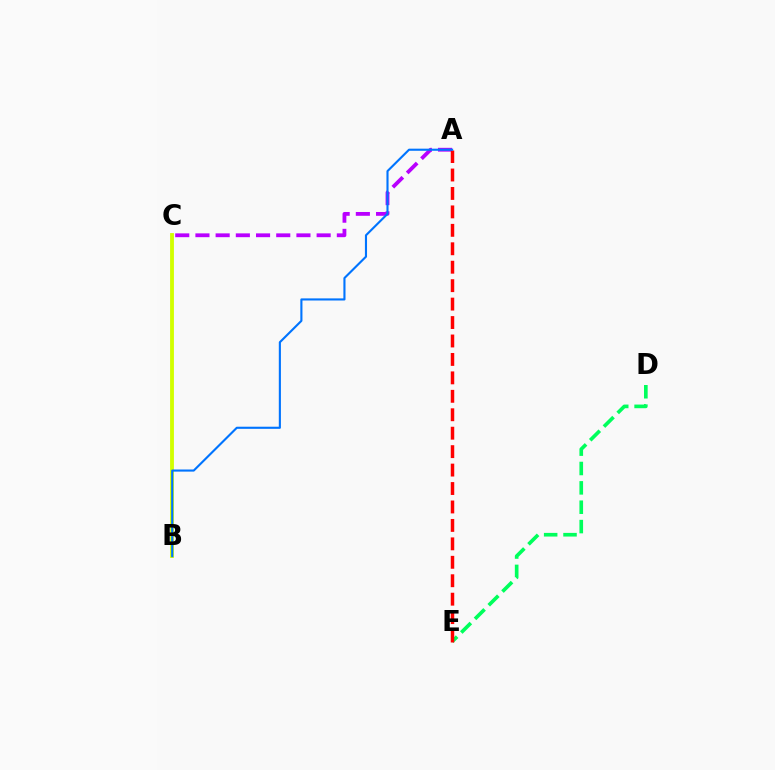{('A', 'C'): [{'color': '#b900ff', 'line_style': 'dashed', 'thickness': 2.74}], ('B', 'C'): [{'color': '#d1ff00', 'line_style': 'solid', 'thickness': 2.76}], ('D', 'E'): [{'color': '#00ff5c', 'line_style': 'dashed', 'thickness': 2.63}], ('A', 'E'): [{'color': '#ff0000', 'line_style': 'dashed', 'thickness': 2.51}], ('A', 'B'): [{'color': '#0074ff', 'line_style': 'solid', 'thickness': 1.52}]}